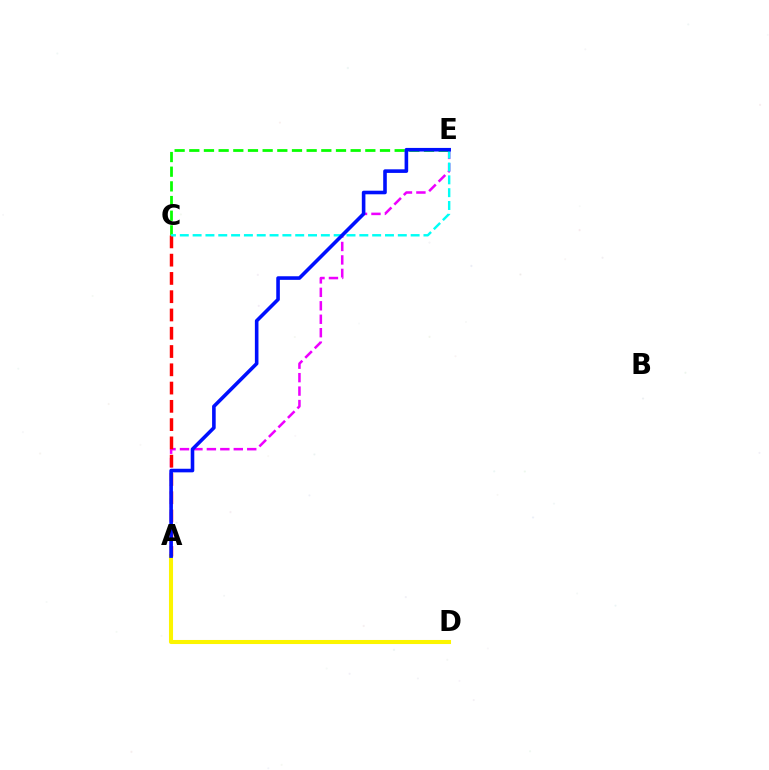{('C', 'E'): [{'color': '#08ff00', 'line_style': 'dashed', 'thickness': 1.99}, {'color': '#00fff6', 'line_style': 'dashed', 'thickness': 1.74}], ('A', 'E'): [{'color': '#ee00ff', 'line_style': 'dashed', 'thickness': 1.83}, {'color': '#0010ff', 'line_style': 'solid', 'thickness': 2.59}], ('A', 'D'): [{'color': '#fcf500', 'line_style': 'solid', 'thickness': 2.92}], ('A', 'C'): [{'color': '#ff0000', 'line_style': 'dashed', 'thickness': 2.48}]}